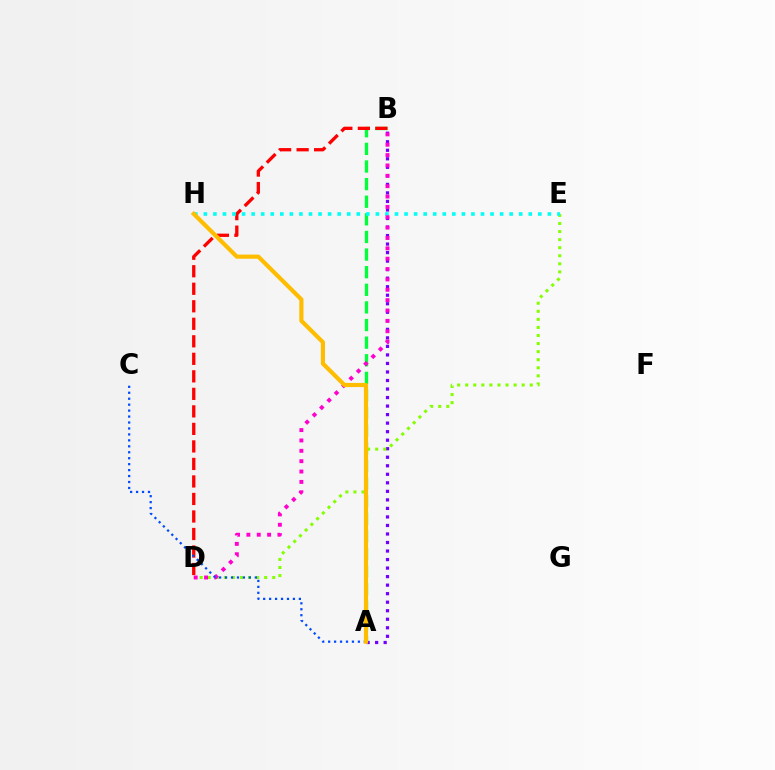{('A', 'B'): [{'color': '#7200ff', 'line_style': 'dotted', 'thickness': 2.32}, {'color': '#00ff39', 'line_style': 'dashed', 'thickness': 2.39}], ('D', 'E'): [{'color': '#84ff00', 'line_style': 'dotted', 'thickness': 2.19}], ('B', 'D'): [{'color': '#ff0000', 'line_style': 'dashed', 'thickness': 2.38}, {'color': '#ff00cf', 'line_style': 'dotted', 'thickness': 2.82}], ('E', 'H'): [{'color': '#00fff6', 'line_style': 'dotted', 'thickness': 2.6}], ('A', 'C'): [{'color': '#004bff', 'line_style': 'dotted', 'thickness': 1.62}], ('A', 'H'): [{'color': '#ffbd00', 'line_style': 'solid', 'thickness': 2.99}]}